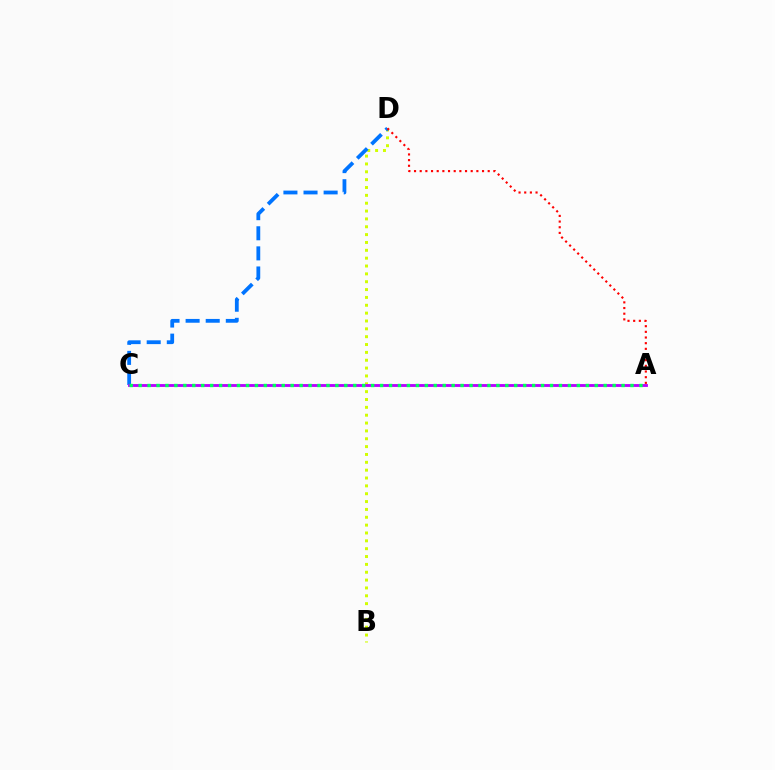{('B', 'D'): [{'color': '#d1ff00', 'line_style': 'dotted', 'thickness': 2.13}], ('C', 'D'): [{'color': '#0074ff', 'line_style': 'dashed', 'thickness': 2.73}], ('A', 'C'): [{'color': '#b900ff', 'line_style': 'solid', 'thickness': 2.05}, {'color': '#00ff5c', 'line_style': 'dotted', 'thickness': 2.43}], ('A', 'D'): [{'color': '#ff0000', 'line_style': 'dotted', 'thickness': 1.54}]}